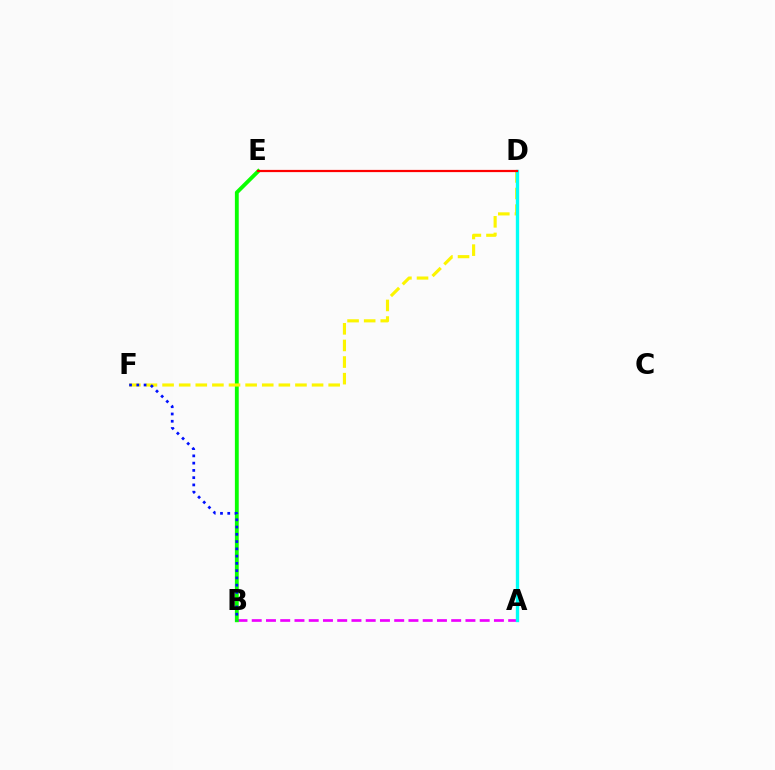{('A', 'B'): [{'color': '#ee00ff', 'line_style': 'dashed', 'thickness': 1.94}], ('B', 'E'): [{'color': '#08ff00', 'line_style': 'solid', 'thickness': 2.77}], ('D', 'F'): [{'color': '#fcf500', 'line_style': 'dashed', 'thickness': 2.26}], ('A', 'D'): [{'color': '#00fff6', 'line_style': 'solid', 'thickness': 2.41}], ('B', 'F'): [{'color': '#0010ff', 'line_style': 'dotted', 'thickness': 1.97}], ('D', 'E'): [{'color': '#ff0000', 'line_style': 'solid', 'thickness': 1.6}]}